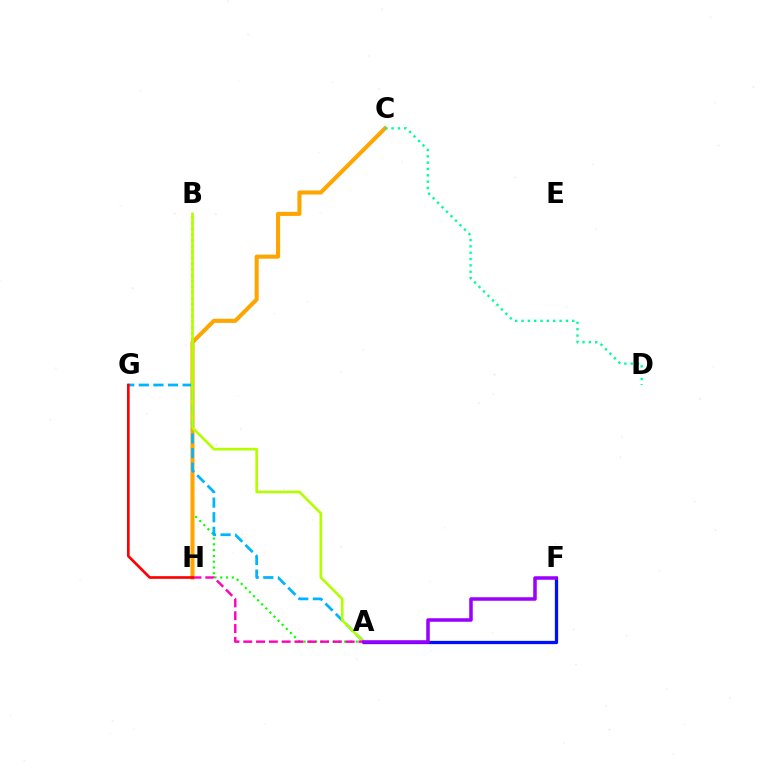{('A', 'B'): [{'color': '#08ff00', 'line_style': 'dotted', 'thickness': 1.57}, {'color': '#b3ff00', 'line_style': 'solid', 'thickness': 1.9}], ('C', 'H'): [{'color': '#ffa500', 'line_style': 'solid', 'thickness': 2.93}], ('A', 'G'): [{'color': '#00b5ff', 'line_style': 'dashed', 'thickness': 1.98}], ('A', 'H'): [{'color': '#ff00bd', 'line_style': 'dashed', 'thickness': 1.74}], ('G', 'H'): [{'color': '#ff0000', 'line_style': 'solid', 'thickness': 1.92}], ('A', 'F'): [{'color': '#0010ff', 'line_style': 'solid', 'thickness': 2.35}, {'color': '#9b00ff', 'line_style': 'solid', 'thickness': 2.54}], ('C', 'D'): [{'color': '#00ff9d', 'line_style': 'dotted', 'thickness': 1.72}]}